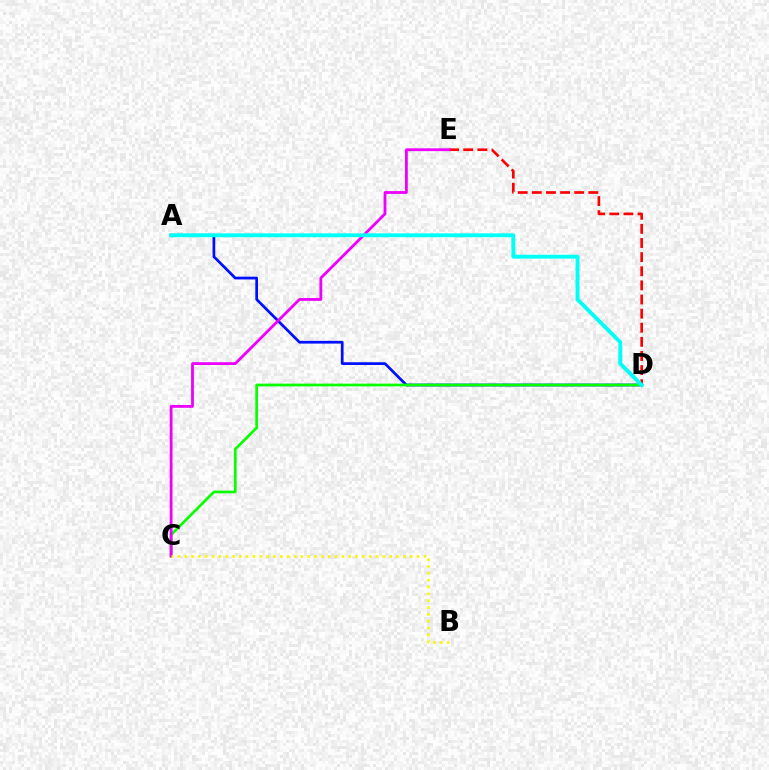{('D', 'E'): [{'color': '#ff0000', 'line_style': 'dashed', 'thickness': 1.92}], ('A', 'D'): [{'color': '#0010ff', 'line_style': 'solid', 'thickness': 1.97}, {'color': '#00fff6', 'line_style': 'solid', 'thickness': 2.79}], ('C', 'D'): [{'color': '#08ff00', 'line_style': 'solid', 'thickness': 1.95}], ('C', 'E'): [{'color': '#ee00ff', 'line_style': 'solid', 'thickness': 2.03}], ('B', 'C'): [{'color': '#fcf500', 'line_style': 'dotted', 'thickness': 1.86}]}